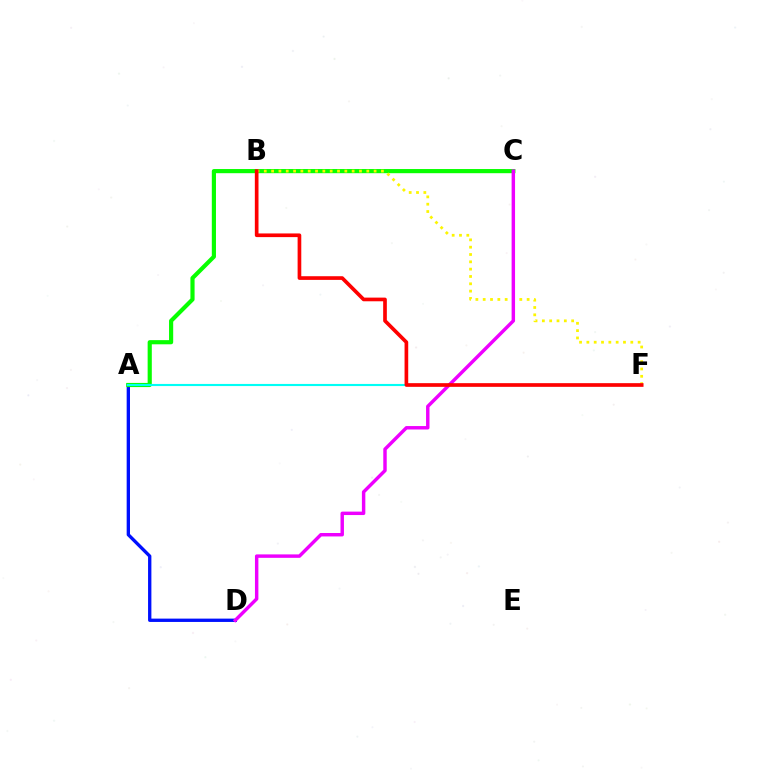{('A', 'D'): [{'color': '#0010ff', 'line_style': 'solid', 'thickness': 2.4}], ('A', 'C'): [{'color': '#08ff00', 'line_style': 'solid', 'thickness': 2.99}], ('A', 'F'): [{'color': '#00fff6', 'line_style': 'solid', 'thickness': 1.53}], ('B', 'F'): [{'color': '#fcf500', 'line_style': 'dotted', 'thickness': 1.99}, {'color': '#ff0000', 'line_style': 'solid', 'thickness': 2.64}], ('C', 'D'): [{'color': '#ee00ff', 'line_style': 'solid', 'thickness': 2.47}]}